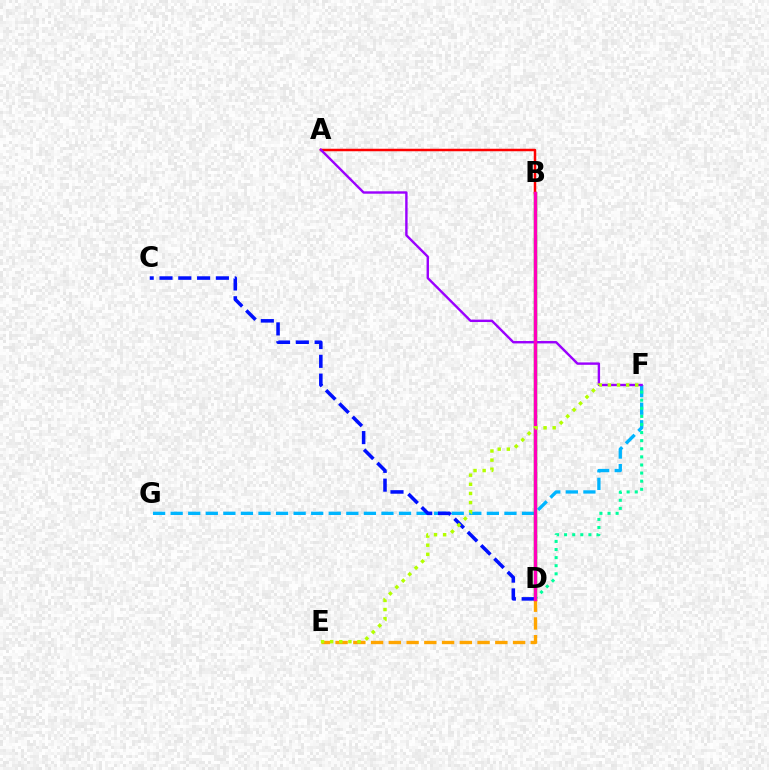{('F', 'G'): [{'color': '#00b5ff', 'line_style': 'dashed', 'thickness': 2.39}], ('D', 'F'): [{'color': '#00ff9d', 'line_style': 'dotted', 'thickness': 2.2}], ('B', 'D'): [{'color': '#08ff00', 'line_style': 'solid', 'thickness': 2.46}, {'color': '#ff00bd', 'line_style': 'solid', 'thickness': 2.44}], ('A', 'B'): [{'color': '#ff0000', 'line_style': 'solid', 'thickness': 1.79}], ('A', 'F'): [{'color': '#9b00ff', 'line_style': 'solid', 'thickness': 1.73}], ('C', 'D'): [{'color': '#0010ff', 'line_style': 'dashed', 'thickness': 2.55}], ('D', 'E'): [{'color': '#ffa500', 'line_style': 'dashed', 'thickness': 2.41}], ('E', 'F'): [{'color': '#b3ff00', 'line_style': 'dotted', 'thickness': 2.48}]}